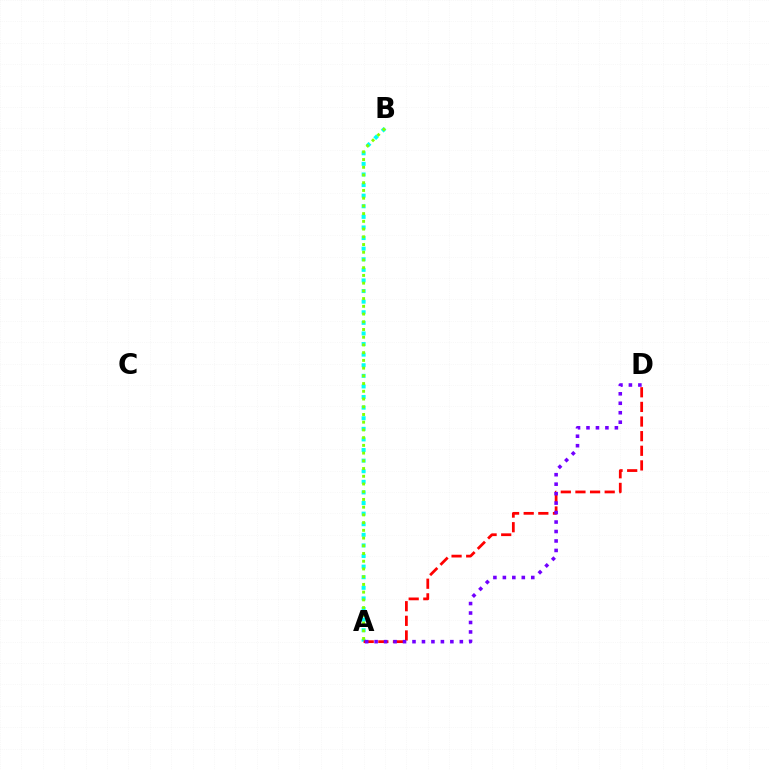{('A', 'B'): [{'color': '#00fff6', 'line_style': 'dotted', 'thickness': 2.88}, {'color': '#84ff00', 'line_style': 'dotted', 'thickness': 2.1}], ('A', 'D'): [{'color': '#ff0000', 'line_style': 'dashed', 'thickness': 1.99}, {'color': '#7200ff', 'line_style': 'dotted', 'thickness': 2.57}]}